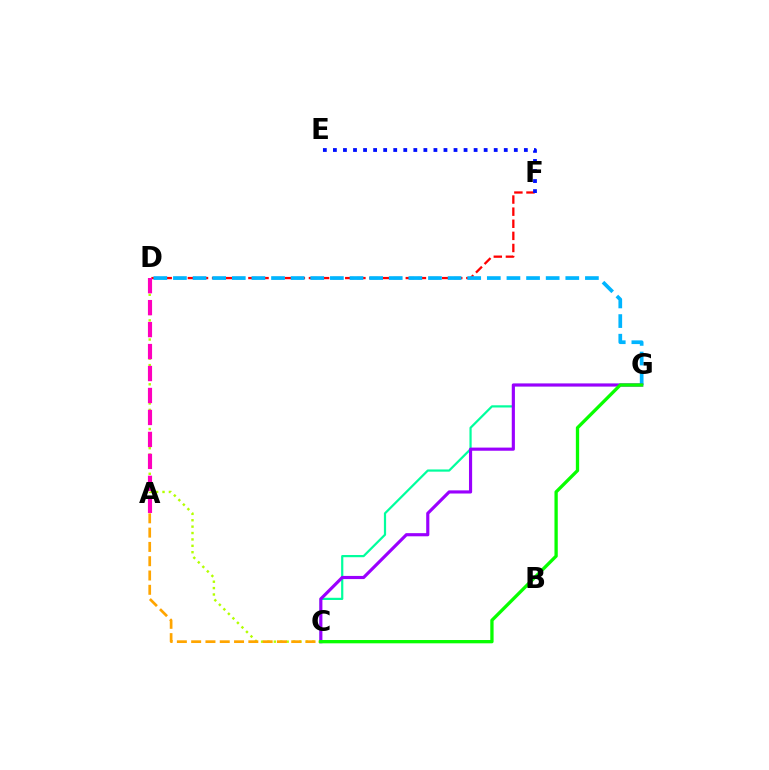{('D', 'F'): [{'color': '#ff0000', 'line_style': 'dashed', 'thickness': 1.64}], ('D', 'G'): [{'color': '#00b5ff', 'line_style': 'dashed', 'thickness': 2.67}], ('C', 'D'): [{'color': '#b3ff00', 'line_style': 'dotted', 'thickness': 1.74}], ('C', 'G'): [{'color': '#00ff9d', 'line_style': 'solid', 'thickness': 1.59}, {'color': '#9b00ff', 'line_style': 'solid', 'thickness': 2.27}, {'color': '#08ff00', 'line_style': 'solid', 'thickness': 2.38}], ('A', 'C'): [{'color': '#ffa500', 'line_style': 'dashed', 'thickness': 1.94}], ('E', 'F'): [{'color': '#0010ff', 'line_style': 'dotted', 'thickness': 2.73}], ('A', 'D'): [{'color': '#ff00bd', 'line_style': 'dashed', 'thickness': 2.98}]}